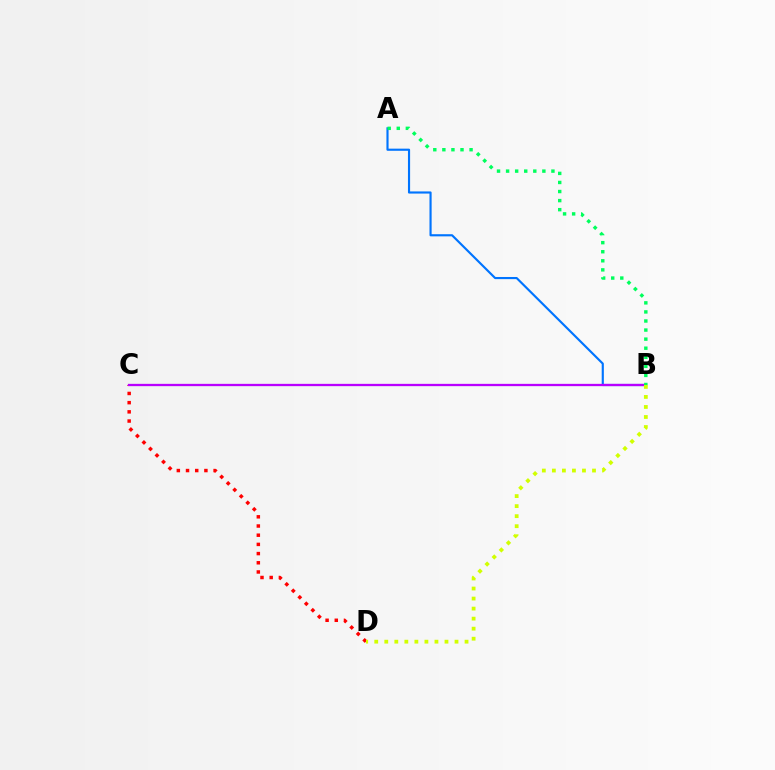{('C', 'D'): [{'color': '#ff0000', 'line_style': 'dotted', 'thickness': 2.5}], ('A', 'B'): [{'color': '#0074ff', 'line_style': 'solid', 'thickness': 1.54}, {'color': '#00ff5c', 'line_style': 'dotted', 'thickness': 2.46}], ('B', 'C'): [{'color': '#b900ff', 'line_style': 'solid', 'thickness': 1.65}], ('B', 'D'): [{'color': '#d1ff00', 'line_style': 'dotted', 'thickness': 2.73}]}